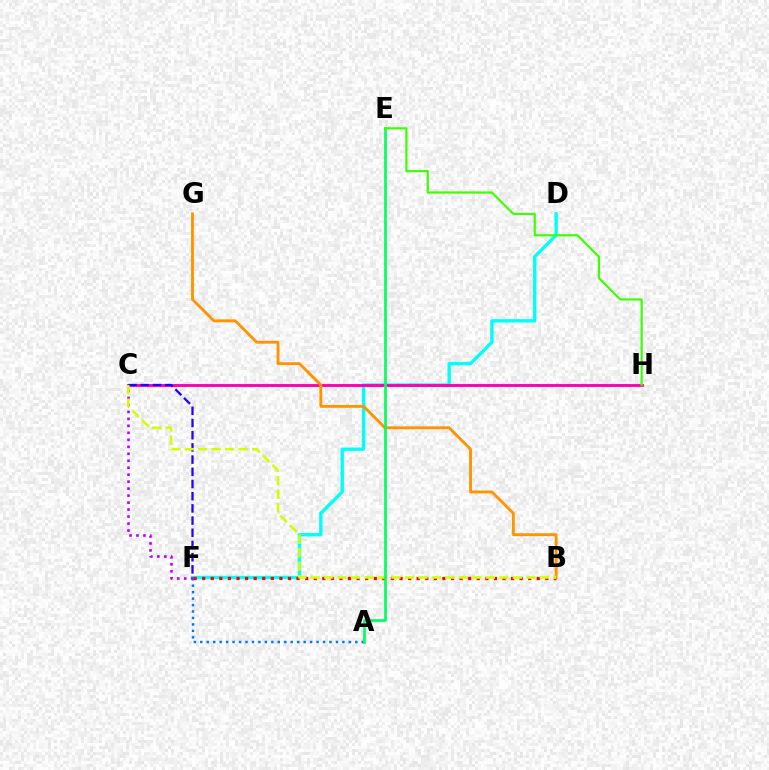{('A', 'F'): [{'color': '#0074ff', 'line_style': 'dotted', 'thickness': 1.76}], ('D', 'F'): [{'color': '#00fff6', 'line_style': 'solid', 'thickness': 2.4}], ('C', 'H'): [{'color': '#ff00ac', 'line_style': 'solid', 'thickness': 2.08}], ('B', 'F'): [{'color': '#ff0000', 'line_style': 'dotted', 'thickness': 2.33}], ('B', 'G'): [{'color': '#ff9400', 'line_style': 'solid', 'thickness': 2.06}], ('C', 'F'): [{'color': '#2500ff', 'line_style': 'dashed', 'thickness': 1.66}, {'color': '#b900ff', 'line_style': 'dotted', 'thickness': 1.9}], ('B', 'C'): [{'color': '#d1ff00', 'line_style': 'dashed', 'thickness': 1.83}], ('A', 'E'): [{'color': '#00ff5c', 'line_style': 'solid', 'thickness': 1.91}], ('E', 'H'): [{'color': '#3dff00', 'line_style': 'solid', 'thickness': 1.56}]}